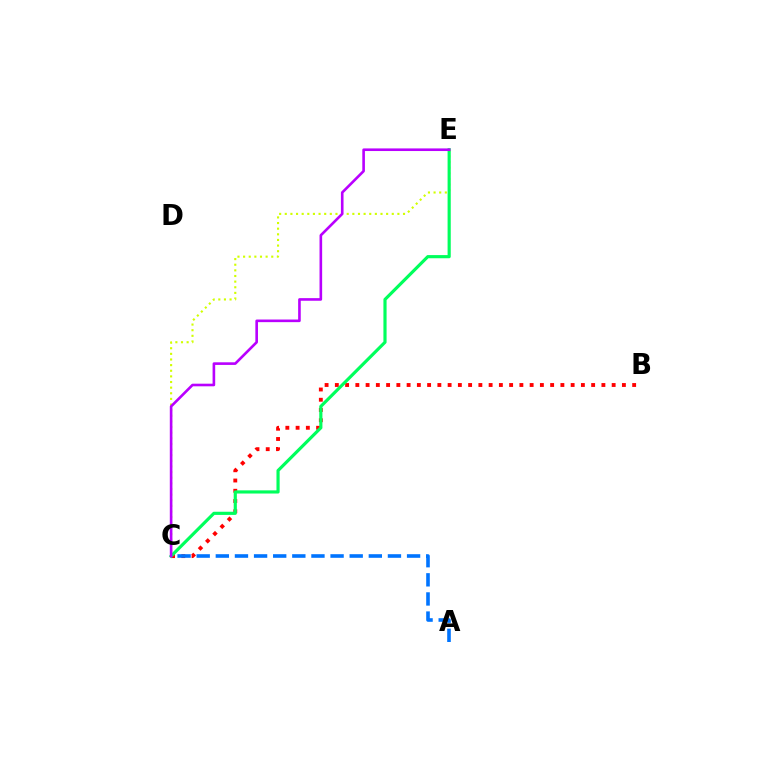{('B', 'C'): [{'color': '#ff0000', 'line_style': 'dotted', 'thickness': 2.79}], ('C', 'E'): [{'color': '#d1ff00', 'line_style': 'dotted', 'thickness': 1.53}, {'color': '#00ff5c', 'line_style': 'solid', 'thickness': 2.28}, {'color': '#b900ff', 'line_style': 'solid', 'thickness': 1.89}], ('A', 'C'): [{'color': '#0074ff', 'line_style': 'dashed', 'thickness': 2.6}]}